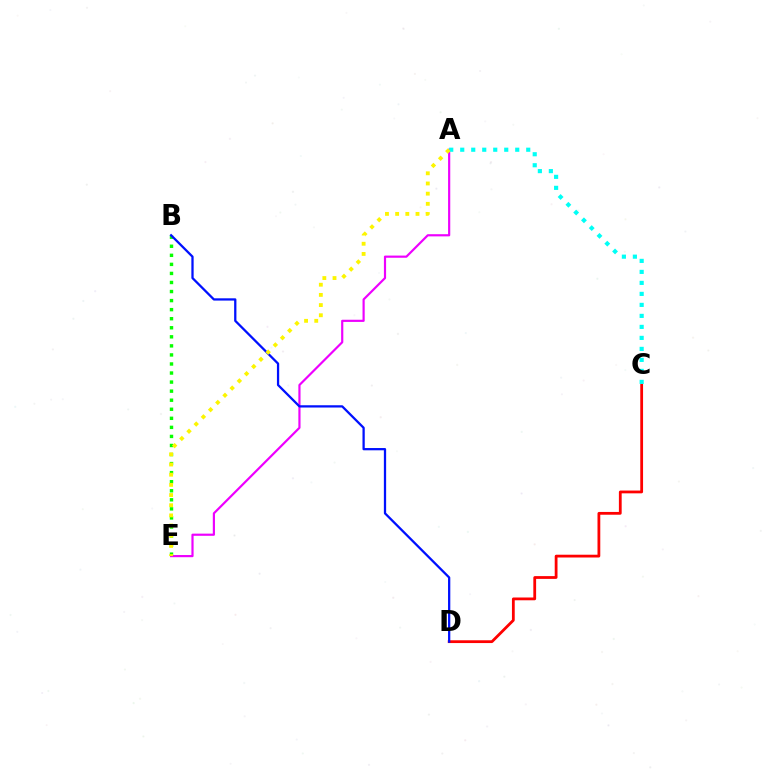{('A', 'E'): [{'color': '#ee00ff', 'line_style': 'solid', 'thickness': 1.57}, {'color': '#fcf500', 'line_style': 'dotted', 'thickness': 2.76}], ('C', 'D'): [{'color': '#ff0000', 'line_style': 'solid', 'thickness': 2.01}], ('B', 'E'): [{'color': '#08ff00', 'line_style': 'dotted', 'thickness': 2.46}], ('A', 'C'): [{'color': '#00fff6', 'line_style': 'dotted', 'thickness': 2.99}], ('B', 'D'): [{'color': '#0010ff', 'line_style': 'solid', 'thickness': 1.63}]}